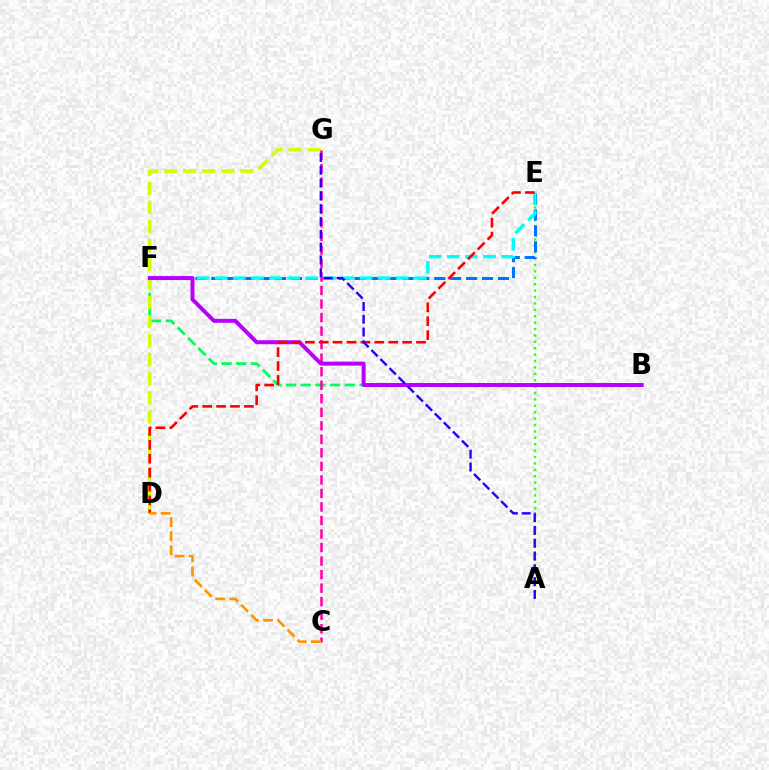{('A', 'E'): [{'color': '#3dff00', 'line_style': 'dotted', 'thickness': 1.74}], ('B', 'F'): [{'color': '#00ff5c', 'line_style': 'dashed', 'thickness': 1.99}, {'color': '#b900ff', 'line_style': 'solid', 'thickness': 2.87}], ('E', 'F'): [{'color': '#0074ff', 'line_style': 'dashed', 'thickness': 2.16}, {'color': '#00fff6', 'line_style': 'dashed', 'thickness': 2.46}], ('D', 'G'): [{'color': '#d1ff00', 'line_style': 'dashed', 'thickness': 2.59}], ('C', 'G'): [{'color': '#ff00ac', 'line_style': 'dashed', 'thickness': 1.84}], ('D', 'E'): [{'color': '#ff0000', 'line_style': 'dashed', 'thickness': 1.89}], ('A', 'G'): [{'color': '#2500ff', 'line_style': 'dashed', 'thickness': 1.74}], ('C', 'D'): [{'color': '#ff9400', 'line_style': 'dashed', 'thickness': 1.93}]}